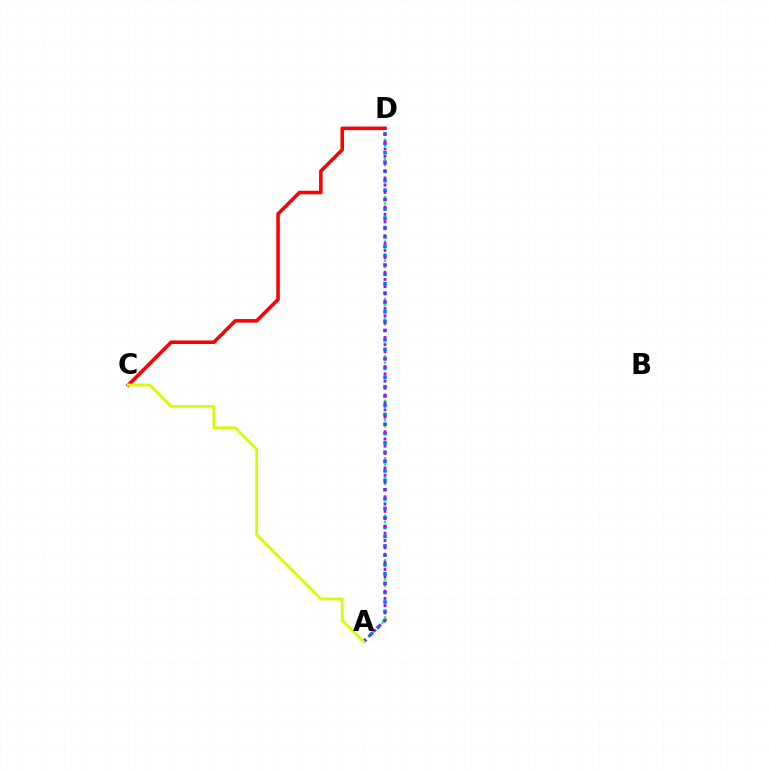{('C', 'D'): [{'color': '#ff0000', 'line_style': 'solid', 'thickness': 2.56}], ('A', 'D'): [{'color': '#00ff5c', 'line_style': 'dotted', 'thickness': 1.73}, {'color': '#0074ff', 'line_style': 'dotted', 'thickness': 2.54}, {'color': '#b900ff', 'line_style': 'dotted', 'thickness': 1.97}], ('A', 'C'): [{'color': '#d1ff00', 'line_style': 'solid', 'thickness': 2.01}]}